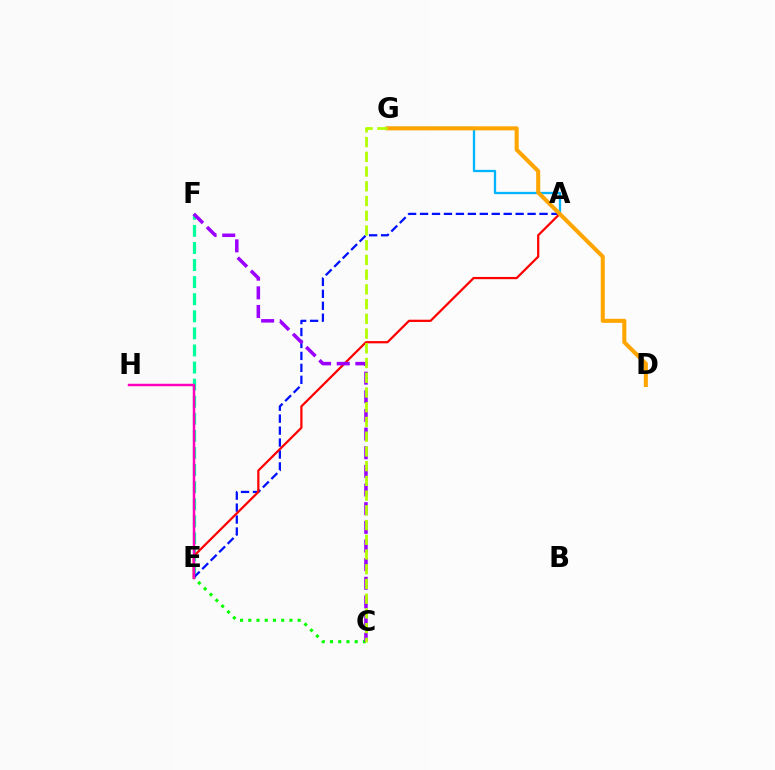{('E', 'F'): [{'color': '#00ff9d', 'line_style': 'dashed', 'thickness': 2.32}], ('A', 'G'): [{'color': '#00b5ff', 'line_style': 'solid', 'thickness': 1.65}], ('A', 'E'): [{'color': '#0010ff', 'line_style': 'dashed', 'thickness': 1.62}, {'color': '#ff0000', 'line_style': 'solid', 'thickness': 1.61}], ('C', 'E'): [{'color': '#08ff00', 'line_style': 'dotted', 'thickness': 2.24}], ('C', 'F'): [{'color': '#9b00ff', 'line_style': 'dashed', 'thickness': 2.53}], ('E', 'H'): [{'color': '#ff00bd', 'line_style': 'solid', 'thickness': 1.77}], ('D', 'G'): [{'color': '#ffa500', 'line_style': 'solid', 'thickness': 2.92}], ('C', 'G'): [{'color': '#b3ff00', 'line_style': 'dashed', 'thickness': 2.0}]}